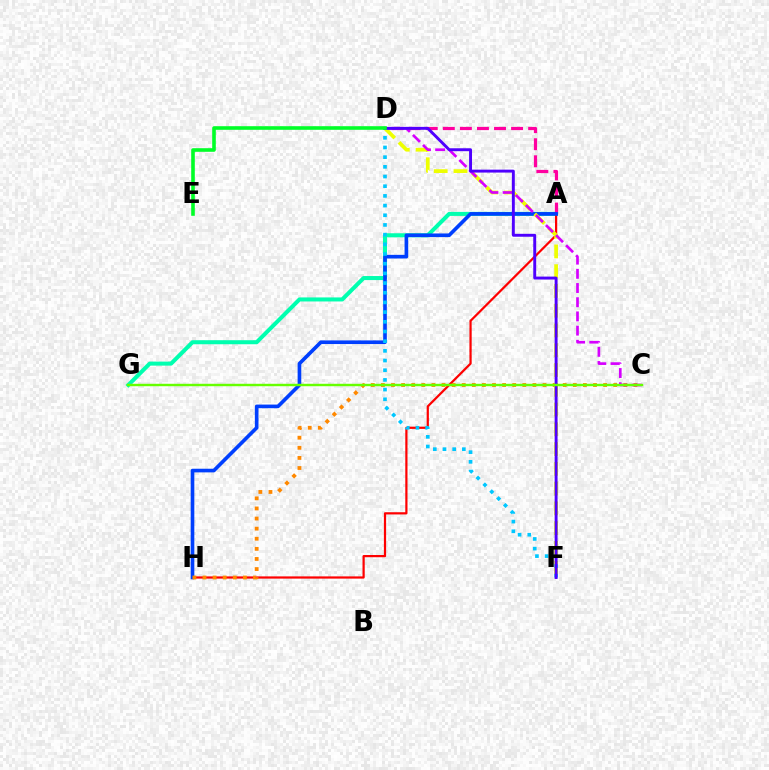{('A', 'G'): [{'color': '#00ffaf', 'line_style': 'solid', 'thickness': 2.91}], ('A', 'D'): [{'color': '#ff00a0', 'line_style': 'dashed', 'thickness': 2.32}], ('A', 'H'): [{'color': '#ff0000', 'line_style': 'solid', 'thickness': 1.6}, {'color': '#003fff', 'line_style': 'solid', 'thickness': 2.62}], ('C', 'H'): [{'color': '#ff8800', 'line_style': 'dotted', 'thickness': 2.74}], ('D', 'F'): [{'color': '#eeff00', 'line_style': 'dashed', 'thickness': 2.69}, {'color': '#00c7ff', 'line_style': 'dotted', 'thickness': 2.63}, {'color': '#4f00ff', 'line_style': 'solid', 'thickness': 2.1}], ('C', 'D'): [{'color': '#d600ff', 'line_style': 'dashed', 'thickness': 1.93}], ('C', 'G'): [{'color': '#66ff00', 'line_style': 'solid', 'thickness': 1.75}], ('D', 'E'): [{'color': '#00ff27', 'line_style': 'solid', 'thickness': 2.59}]}